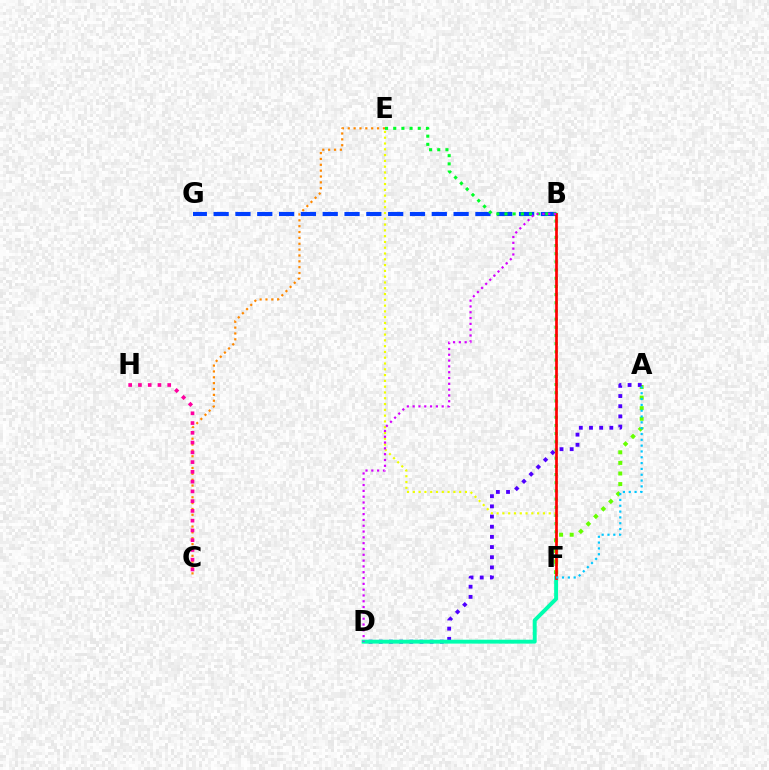{('A', 'F'): [{'color': '#66ff00', 'line_style': 'dotted', 'thickness': 2.88}, {'color': '#00c7ff', 'line_style': 'dotted', 'thickness': 1.58}], ('A', 'D'): [{'color': '#4f00ff', 'line_style': 'dotted', 'thickness': 2.76}], ('C', 'E'): [{'color': '#ff8800', 'line_style': 'dotted', 'thickness': 1.59}], ('B', 'G'): [{'color': '#003fff', 'line_style': 'dashed', 'thickness': 2.96}], ('D', 'F'): [{'color': '#00ffaf', 'line_style': 'solid', 'thickness': 2.81}], ('E', 'F'): [{'color': '#00ff27', 'line_style': 'dotted', 'thickness': 2.22}, {'color': '#eeff00', 'line_style': 'dotted', 'thickness': 1.57}], ('B', 'F'): [{'color': '#ff0000', 'line_style': 'solid', 'thickness': 1.94}], ('B', 'D'): [{'color': '#d600ff', 'line_style': 'dotted', 'thickness': 1.58}], ('C', 'H'): [{'color': '#ff00a0', 'line_style': 'dotted', 'thickness': 2.65}]}